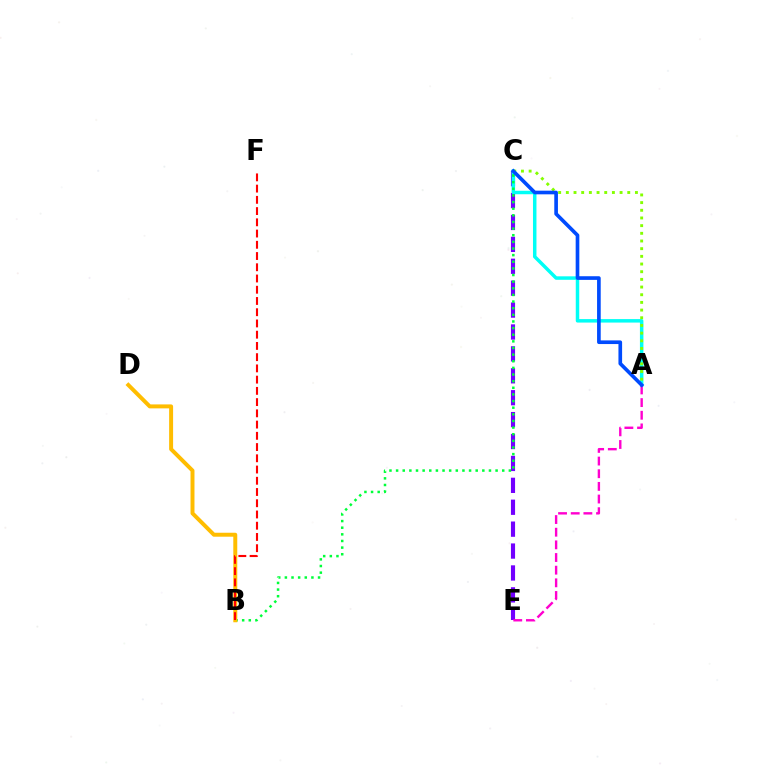{('C', 'E'): [{'color': '#7200ff', 'line_style': 'dashed', 'thickness': 2.98}], ('A', 'C'): [{'color': '#00fff6', 'line_style': 'solid', 'thickness': 2.51}, {'color': '#84ff00', 'line_style': 'dotted', 'thickness': 2.09}, {'color': '#004bff', 'line_style': 'solid', 'thickness': 2.63}], ('B', 'C'): [{'color': '#00ff39', 'line_style': 'dotted', 'thickness': 1.8}], ('A', 'E'): [{'color': '#ff00cf', 'line_style': 'dashed', 'thickness': 1.72}], ('B', 'D'): [{'color': '#ffbd00', 'line_style': 'solid', 'thickness': 2.85}], ('B', 'F'): [{'color': '#ff0000', 'line_style': 'dashed', 'thickness': 1.53}]}